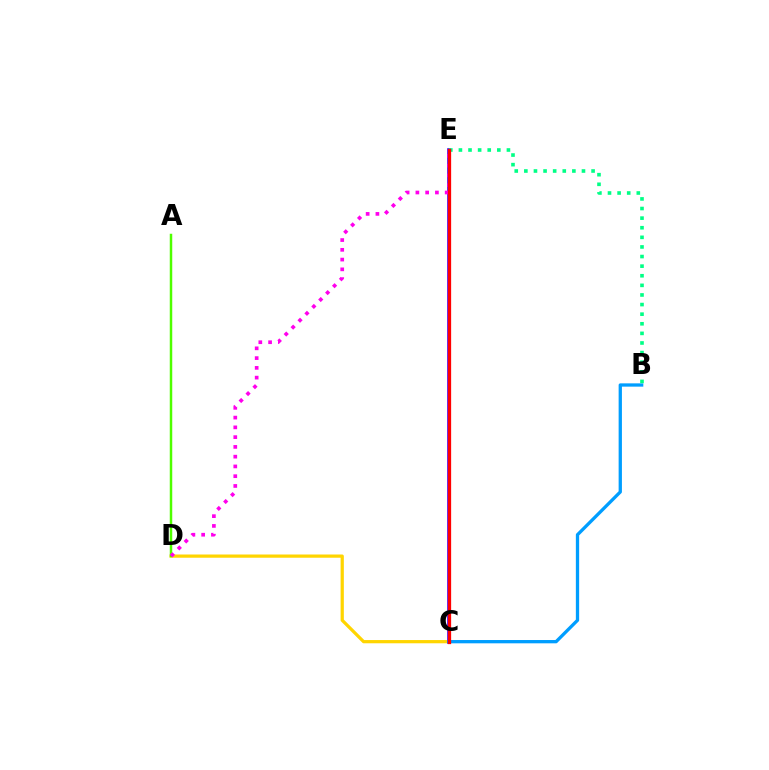{('C', 'D'): [{'color': '#ffd500', 'line_style': 'solid', 'thickness': 2.33}], ('A', 'D'): [{'color': '#4fff00', 'line_style': 'solid', 'thickness': 1.79}], ('C', 'E'): [{'color': '#3700ff', 'line_style': 'solid', 'thickness': 2.59}, {'color': '#ff0000', 'line_style': 'solid', 'thickness': 2.35}], ('D', 'E'): [{'color': '#ff00ed', 'line_style': 'dotted', 'thickness': 2.65}], ('B', 'C'): [{'color': '#009eff', 'line_style': 'solid', 'thickness': 2.37}], ('B', 'E'): [{'color': '#00ff86', 'line_style': 'dotted', 'thickness': 2.61}]}